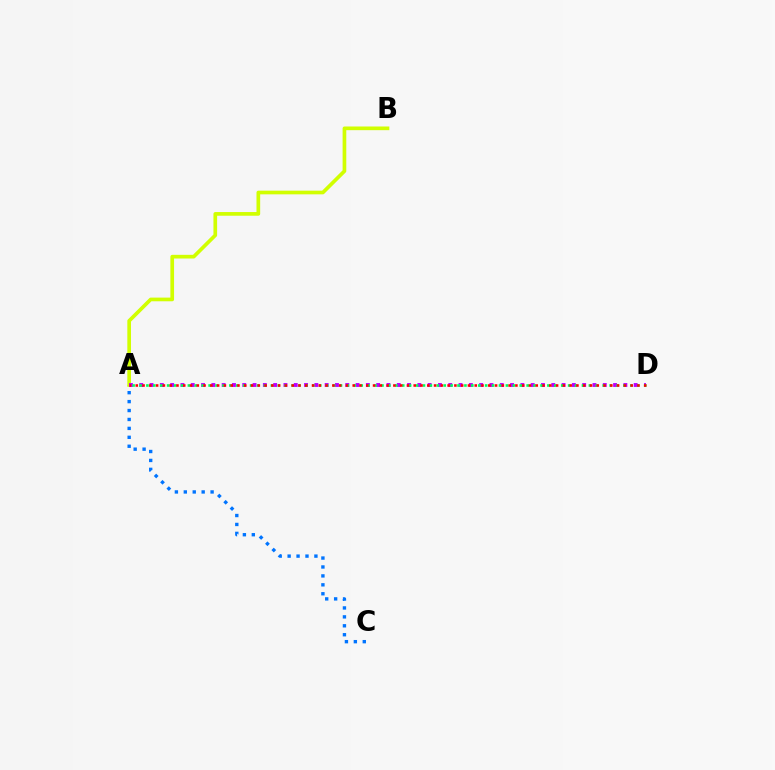{('A', 'C'): [{'color': '#0074ff', 'line_style': 'dotted', 'thickness': 2.43}], ('A', 'B'): [{'color': '#d1ff00', 'line_style': 'solid', 'thickness': 2.65}], ('A', 'D'): [{'color': '#b900ff', 'line_style': 'dotted', 'thickness': 2.8}, {'color': '#00ff5c', 'line_style': 'dotted', 'thickness': 1.88}, {'color': '#ff0000', 'line_style': 'dotted', 'thickness': 1.84}]}